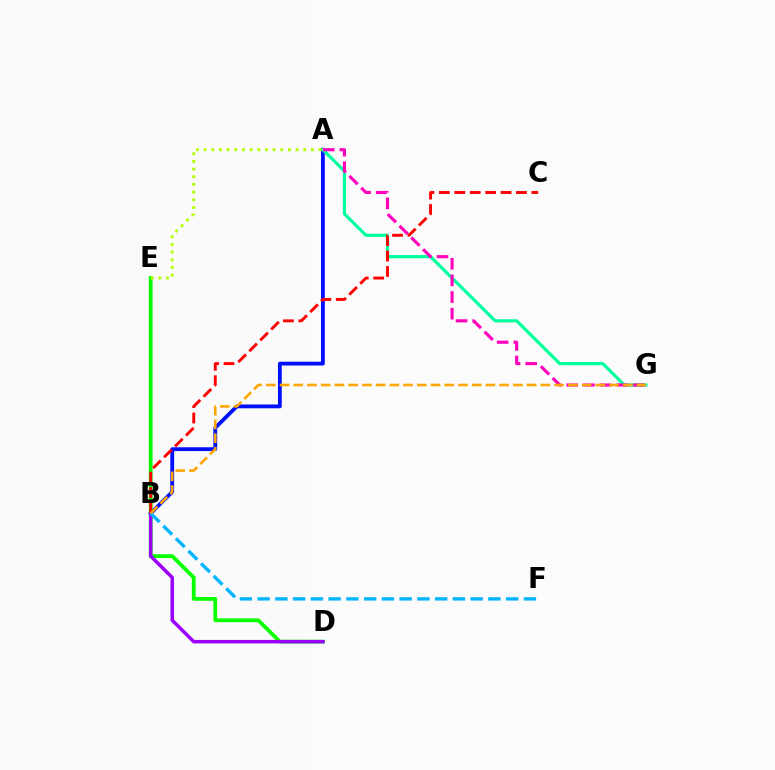{('A', 'B'): [{'color': '#0010ff', 'line_style': 'solid', 'thickness': 2.75}], ('A', 'G'): [{'color': '#00ff9d', 'line_style': 'solid', 'thickness': 2.3}, {'color': '#ff00bd', 'line_style': 'dashed', 'thickness': 2.26}], ('D', 'E'): [{'color': '#08ff00', 'line_style': 'solid', 'thickness': 2.72}], ('B', 'D'): [{'color': '#9b00ff', 'line_style': 'solid', 'thickness': 2.5}], ('B', 'C'): [{'color': '#ff0000', 'line_style': 'dashed', 'thickness': 2.09}], ('B', 'F'): [{'color': '#00b5ff', 'line_style': 'dashed', 'thickness': 2.41}], ('B', 'G'): [{'color': '#ffa500', 'line_style': 'dashed', 'thickness': 1.87}], ('A', 'E'): [{'color': '#b3ff00', 'line_style': 'dotted', 'thickness': 2.08}]}